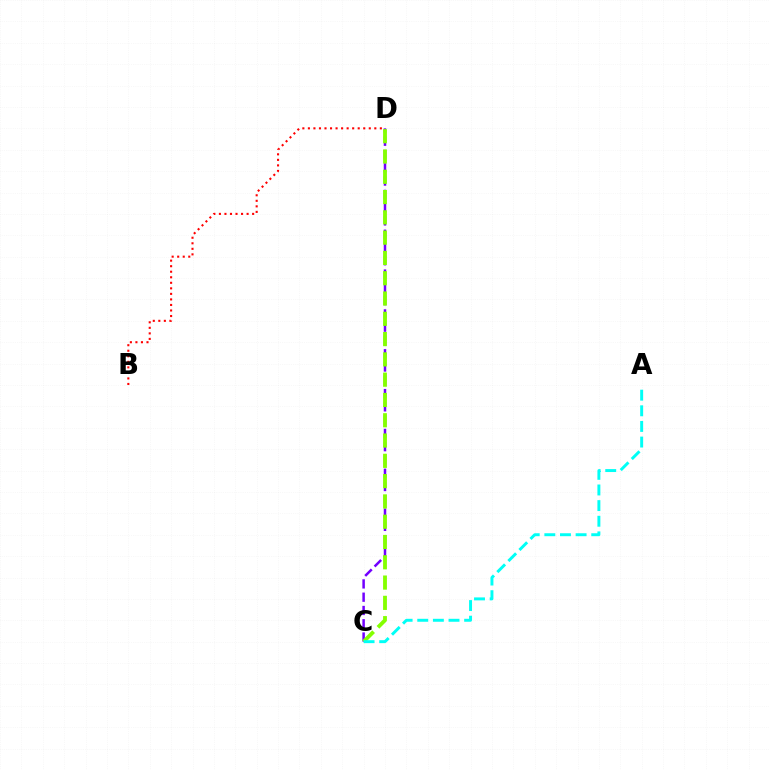{('C', 'D'): [{'color': '#7200ff', 'line_style': 'dashed', 'thickness': 1.8}, {'color': '#84ff00', 'line_style': 'dashed', 'thickness': 2.76}], ('B', 'D'): [{'color': '#ff0000', 'line_style': 'dotted', 'thickness': 1.5}], ('A', 'C'): [{'color': '#00fff6', 'line_style': 'dashed', 'thickness': 2.12}]}